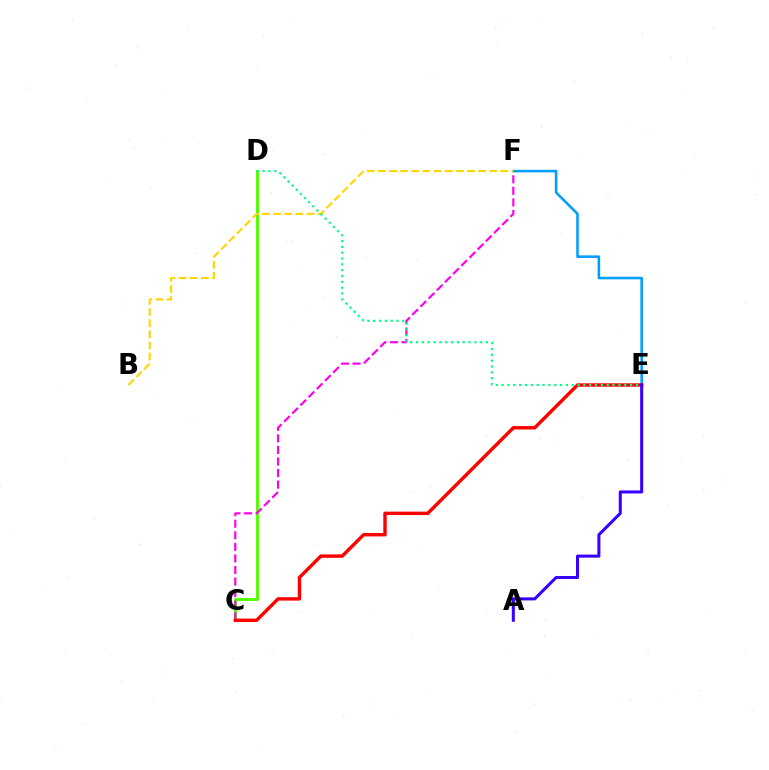{('C', 'D'): [{'color': '#4fff00', 'line_style': 'solid', 'thickness': 2.09}], ('C', 'F'): [{'color': '#ff00ed', 'line_style': 'dashed', 'thickness': 1.57}], ('E', 'F'): [{'color': '#009eff', 'line_style': 'solid', 'thickness': 1.85}], ('B', 'F'): [{'color': '#ffd500', 'line_style': 'dashed', 'thickness': 1.51}], ('C', 'E'): [{'color': '#ff0000', 'line_style': 'solid', 'thickness': 2.46}], ('A', 'E'): [{'color': '#3700ff', 'line_style': 'solid', 'thickness': 2.19}], ('D', 'E'): [{'color': '#00ff86', 'line_style': 'dotted', 'thickness': 1.59}]}